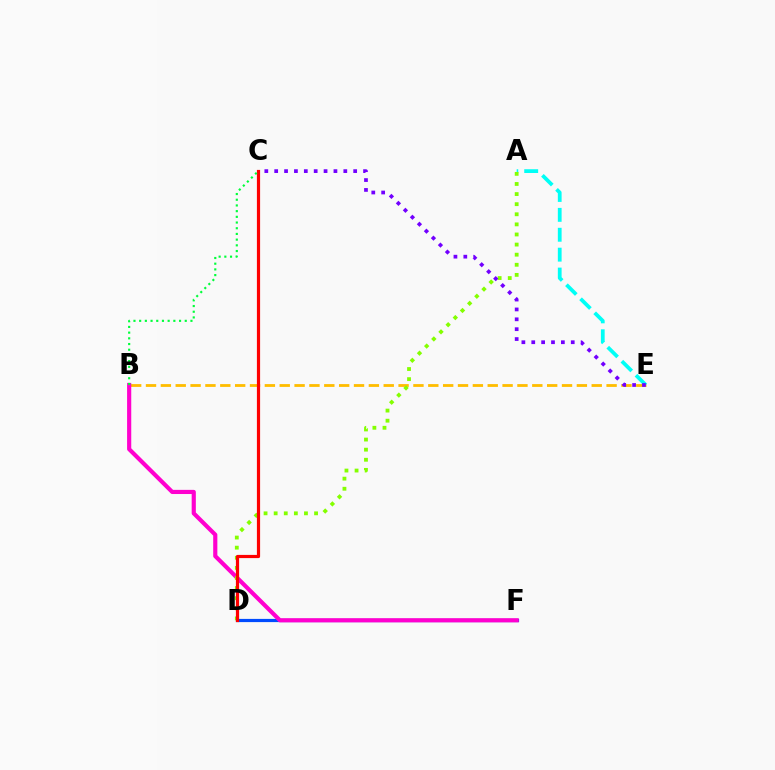{('D', 'F'): [{'color': '#004bff', 'line_style': 'solid', 'thickness': 2.3}], ('B', 'E'): [{'color': '#ffbd00', 'line_style': 'dashed', 'thickness': 2.02}], ('B', 'F'): [{'color': '#ff00cf', 'line_style': 'solid', 'thickness': 2.99}], ('A', 'E'): [{'color': '#00fff6', 'line_style': 'dashed', 'thickness': 2.7}], ('A', 'D'): [{'color': '#84ff00', 'line_style': 'dotted', 'thickness': 2.74}], ('C', 'D'): [{'color': '#ff0000', 'line_style': 'solid', 'thickness': 2.3}], ('B', 'C'): [{'color': '#00ff39', 'line_style': 'dotted', 'thickness': 1.55}], ('C', 'E'): [{'color': '#7200ff', 'line_style': 'dotted', 'thickness': 2.68}]}